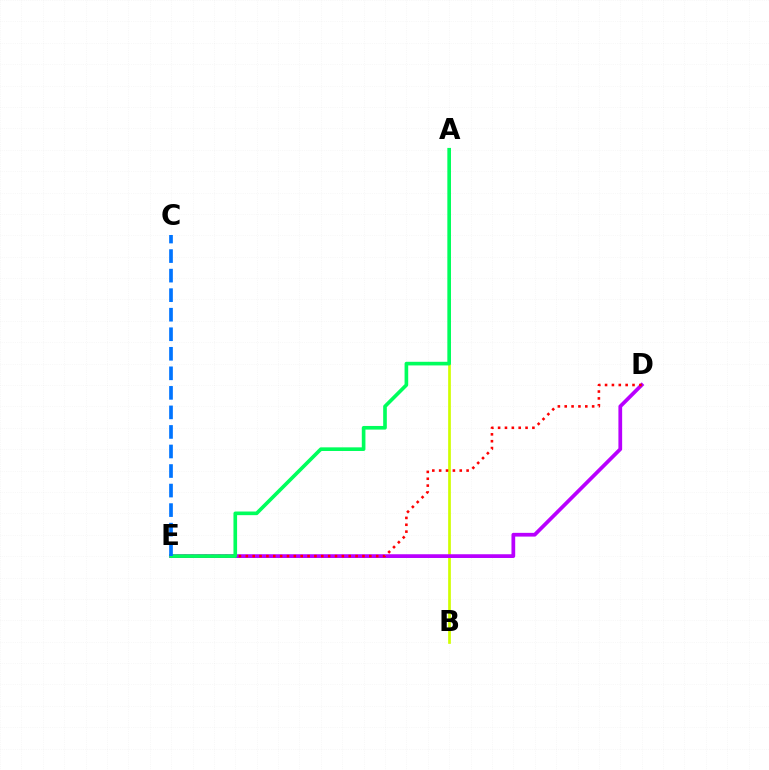{('A', 'B'): [{'color': '#d1ff00', 'line_style': 'solid', 'thickness': 1.95}], ('D', 'E'): [{'color': '#b900ff', 'line_style': 'solid', 'thickness': 2.69}, {'color': '#ff0000', 'line_style': 'dotted', 'thickness': 1.86}], ('A', 'E'): [{'color': '#00ff5c', 'line_style': 'solid', 'thickness': 2.62}], ('C', 'E'): [{'color': '#0074ff', 'line_style': 'dashed', 'thickness': 2.65}]}